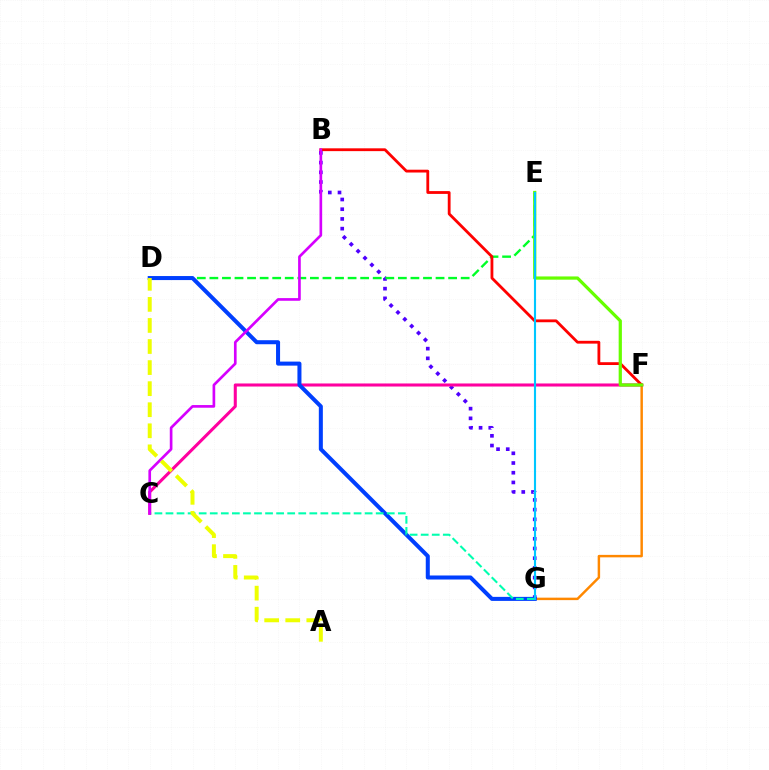{('F', 'G'): [{'color': '#ff8800', 'line_style': 'solid', 'thickness': 1.78}], ('B', 'G'): [{'color': '#4f00ff', 'line_style': 'dotted', 'thickness': 2.64}], ('D', 'E'): [{'color': '#00ff27', 'line_style': 'dashed', 'thickness': 1.71}], ('C', 'F'): [{'color': '#ff00a0', 'line_style': 'solid', 'thickness': 2.2}], ('B', 'F'): [{'color': '#ff0000', 'line_style': 'solid', 'thickness': 2.02}], ('E', 'F'): [{'color': '#66ff00', 'line_style': 'solid', 'thickness': 2.33}], ('D', 'G'): [{'color': '#003fff', 'line_style': 'solid', 'thickness': 2.9}], ('C', 'G'): [{'color': '#00ffaf', 'line_style': 'dashed', 'thickness': 1.5}], ('B', 'C'): [{'color': '#d600ff', 'line_style': 'solid', 'thickness': 1.92}], ('A', 'D'): [{'color': '#eeff00', 'line_style': 'dashed', 'thickness': 2.86}], ('E', 'G'): [{'color': '#00c7ff', 'line_style': 'solid', 'thickness': 1.52}]}